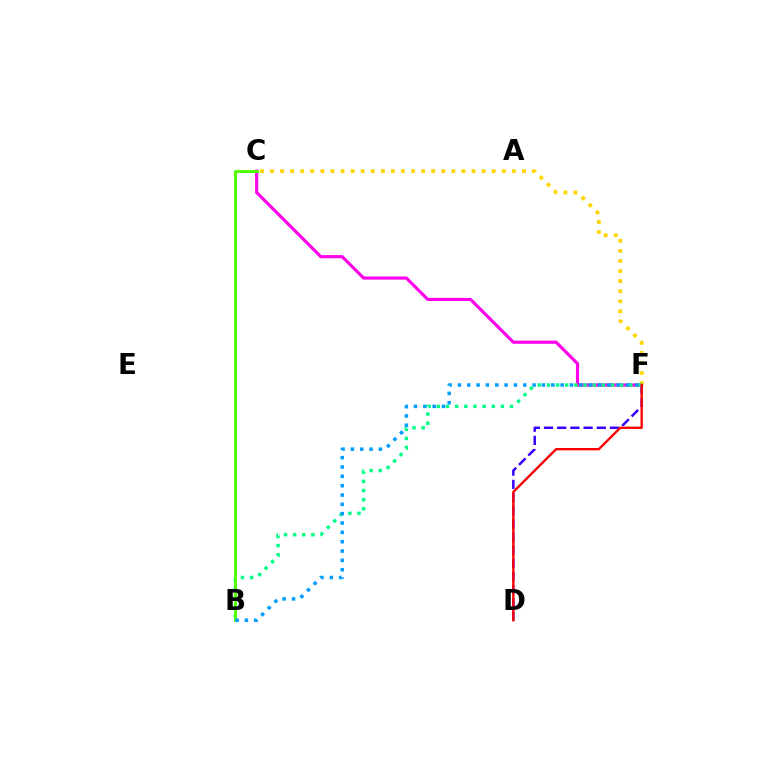{('C', 'F'): [{'color': '#ff00ed', 'line_style': 'solid', 'thickness': 2.27}, {'color': '#ffd500', 'line_style': 'dotted', 'thickness': 2.74}], ('D', 'F'): [{'color': '#3700ff', 'line_style': 'dashed', 'thickness': 1.79}, {'color': '#ff0000', 'line_style': 'solid', 'thickness': 1.69}], ('B', 'F'): [{'color': '#00ff86', 'line_style': 'dotted', 'thickness': 2.49}, {'color': '#009eff', 'line_style': 'dotted', 'thickness': 2.54}], ('B', 'C'): [{'color': '#4fff00', 'line_style': 'solid', 'thickness': 2.09}]}